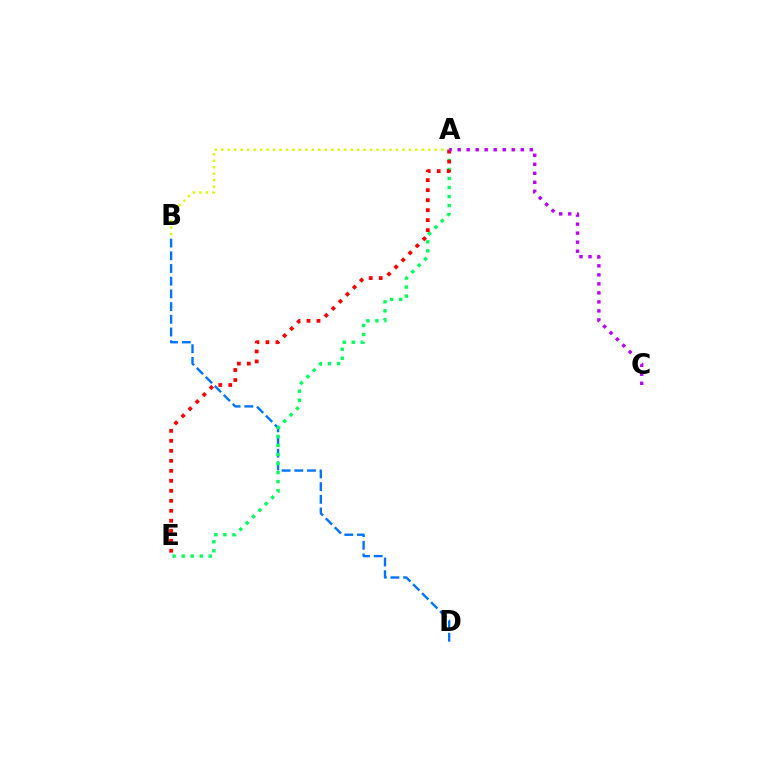{('B', 'D'): [{'color': '#0074ff', 'line_style': 'dashed', 'thickness': 1.73}], ('A', 'B'): [{'color': '#d1ff00', 'line_style': 'dotted', 'thickness': 1.76}], ('A', 'E'): [{'color': '#00ff5c', 'line_style': 'dotted', 'thickness': 2.45}, {'color': '#ff0000', 'line_style': 'dotted', 'thickness': 2.71}], ('A', 'C'): [{'color': '#b900ff', 'line_style': 'dotted', 'thickness': 2.45}]}